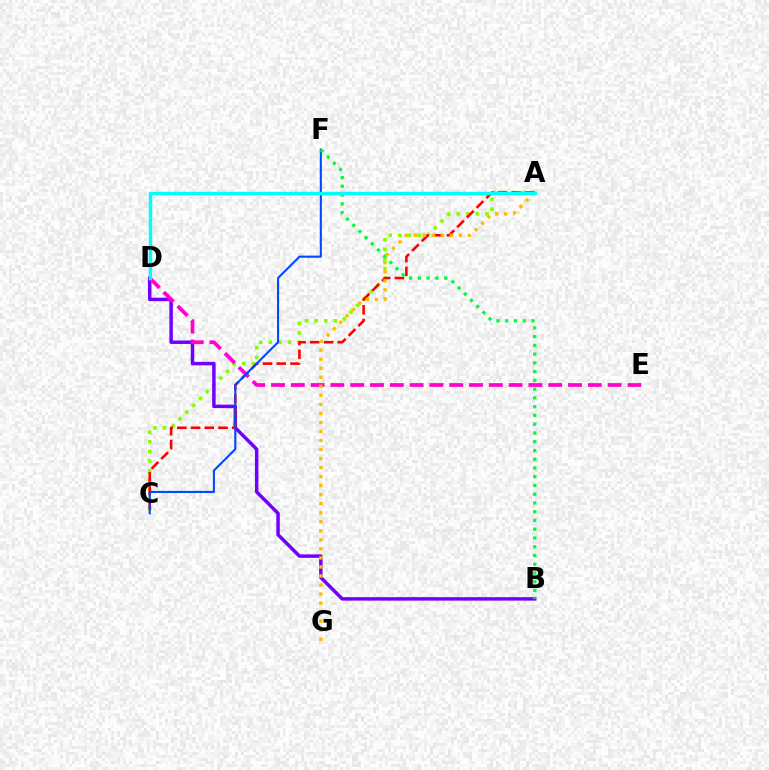{('A', 'C'): [{'color': '#84ff00', 'line_style': 'dotted', 'thickness': 2.61}, {'color': '#ff0000', 'line_style': 'dashed', 'thickness': 1.87}], ('B', 'D'): [{'color': '#7200ff', 'line_style': 'solid', 'thickness': 2.5}], ('D', 'E'): [{'color': '#ff00cf', 'line_style': 'dashed', 'thickness': 2.69}], ('C', 'F'): [{'color': '#004bff', 'line_style': 'solid', 'thickness': 1.52}], ('B', 'F'): [{'color': '#00ff39', 'line_style': 'dotted', 'thickness': 2.38}], ('A', 'G'): [{'color': '#ffbd00', 'line_style': 'dotted', 'thickness': 2.45}], ('A', 'D'): [{'color': '#00fff6', 'line_style': 'solid', 'thickness': 2.45}]}